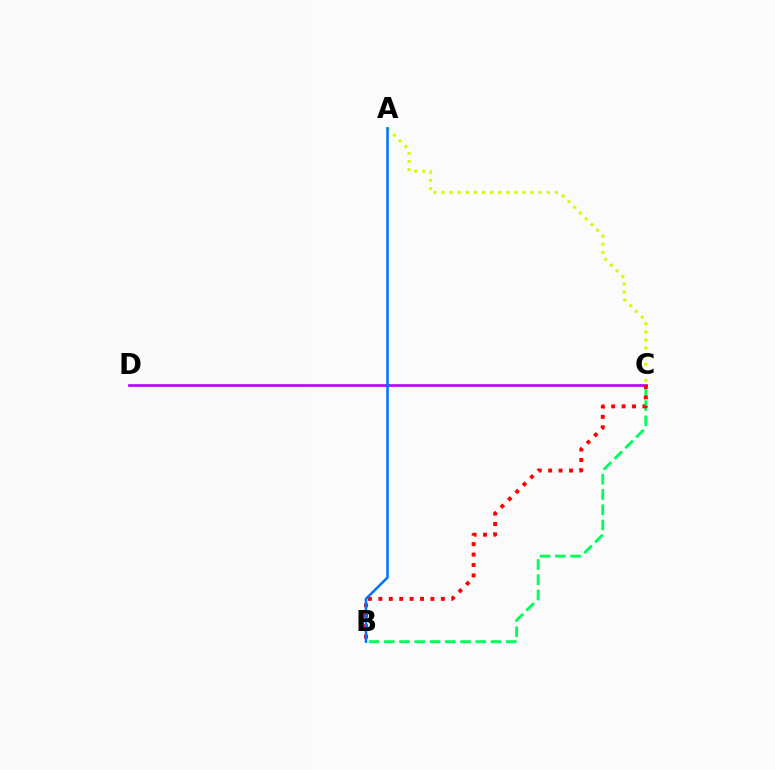{('B', 'C'): [{'color': '#00ff5c', 'line_style': 'dashed', 'thickness': 2.07}, {'color': '#ff0000', 'line_style': 'dotted', 'thickness': 2.83}], ('C', 'D'): [{'color': '#b900ff', 'line_style': 'solid', 'thickness': 1.92}], ('A', 'C'): [{'color': '#d1ff00', 'line_style': 'dotted', 'thickness': 2.2}], ('A', 'B'): [{'color': '#0074ff', 'line_style': 'solid', 'thickness': 1.82}]}